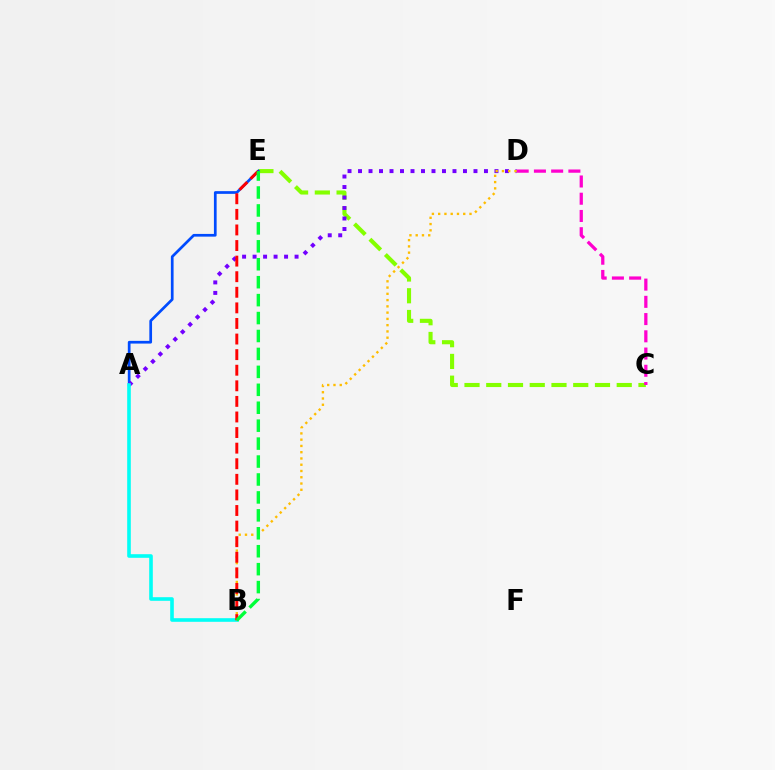{('C', 'E'): [{'color': '#84ff00', 'line_style': 'dashed', 'thickness': 2.95}], ('A', 'E'): [{'color': '#004bff', 'line_style': 'solid', 'thickness': 1.95}], ('A', 'D'): [{'color': '#7200ff', 'line_style': 'dotted', 'thickness': 2.85}], ('A', 'B'): [{'color': '#00fff6', 'line_style': 'solid', 'thickness': 2.6}], ('C', 'D'): [{'color': '#ff00cf', 'line_style': 'dashed', 'thickness': 2.34}], ('B', 'D'): [{'color': '#ffbd00', 'line_style': 'dotted', 'thickness': 1.7}], ('B', 'E'): [{'color': '#ff0000', 'line_style': 'dashed', 'thickness': 2.12}, {'color': '#00ff39', 'line_style': 'dashed', 'thickness': 2.44}]}